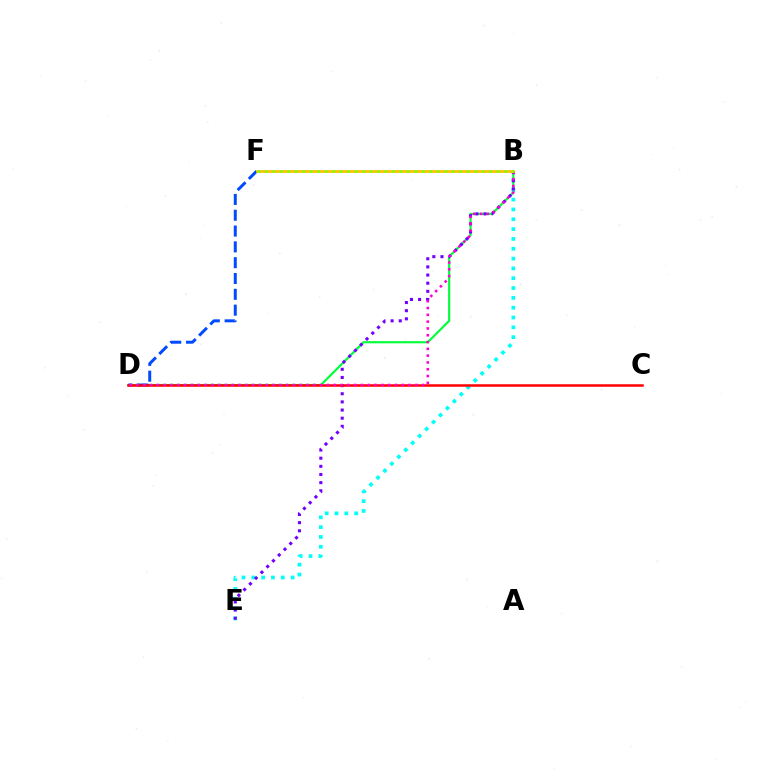{('B', 'D'): [{'color': '#00ff39', 'line_style': 'solid', 'thickness': 1.55}, {'color': '#ff00cf', 'line_style': 'dotted', 'thickness': 1.85}], ('B', 'E'): [{'color': '#00fff6', 'line_style': 'dotted', 'thickness': 2.67}, {'color': '#7200ff', 'line_style': 'dotted', 'thickness': 2.21}], ('D', 'F'): [{'color': '#004bff', 'line_style': 'dashed', 'thickness': 2.15}], ('C', 'D'): [{'color': '#ff0000', 'line_style': 'solid', 'thickness': 1.8}], ('B', 'F'): [{'color': '#ffbd00', 'line_style': 'solid', 'thickness': 1.94}, {'color': '#84ff00', 'line_style': 'dotted', 'thickness': 2.03}]}